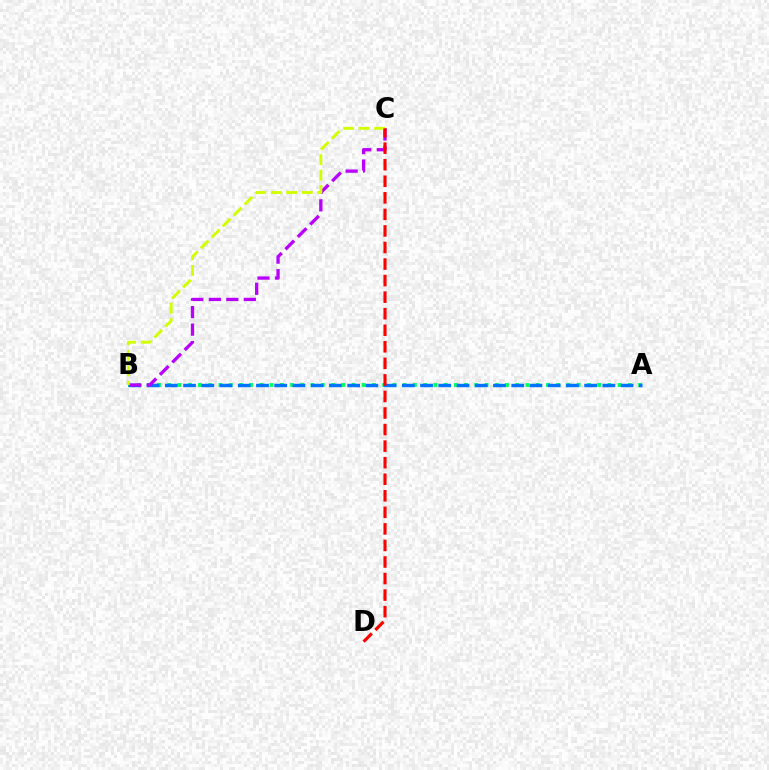{('A', 'B'): [{'color': '#00ff5c', 'line_style': 'dotted', 'thickness': 2.78}, {'color': '#0074ff', 'line_style': 'dashed', 'thickness': 2.48}], ('B', 'C'): [{'color': '#b900ff', 'line_style': 'dashed', 'thickness': 2.38}, {'color': '#d1ff00', 'line_style': 'dashed', 'thickness': 2.11}], ('C', 'D'): [{'color': '#ff0000', 'line_style': 'dashed', 'thickness': 2.25}]}